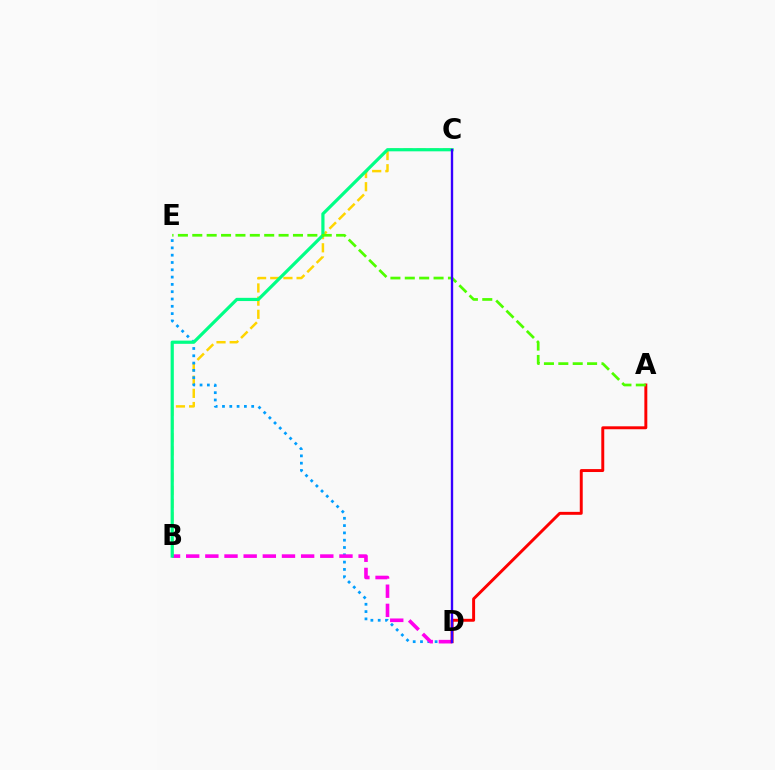{('B', 'C'): [{'color': '#ffd500', 'line_style': 'dashed', 'thickness': 1.79}, {'color': '#00ff86', 'line_style': 'solid', 'thickness': 2.31}], ('D', 'E'): [{'color': '#009eff', 'line_style': 'dotted', 'thickness': 1.98}], ('B', 'D'): [{'color': '#ff00ed', 'line_style': 'dashed', 'thickness': 2.6}], ('A', 'D'): [{'color': '#ff0000', 'line_style': 'solid', 'thickness': 2.12}], ('A', 'E'): [{'color': '#4fff00', 'line_style': 'dashed', 'thickness': 1.95}], ('C', 'D'): [{'color': '#3700ff', 'line_style': 'solid', 'thickness': 1.7}]}